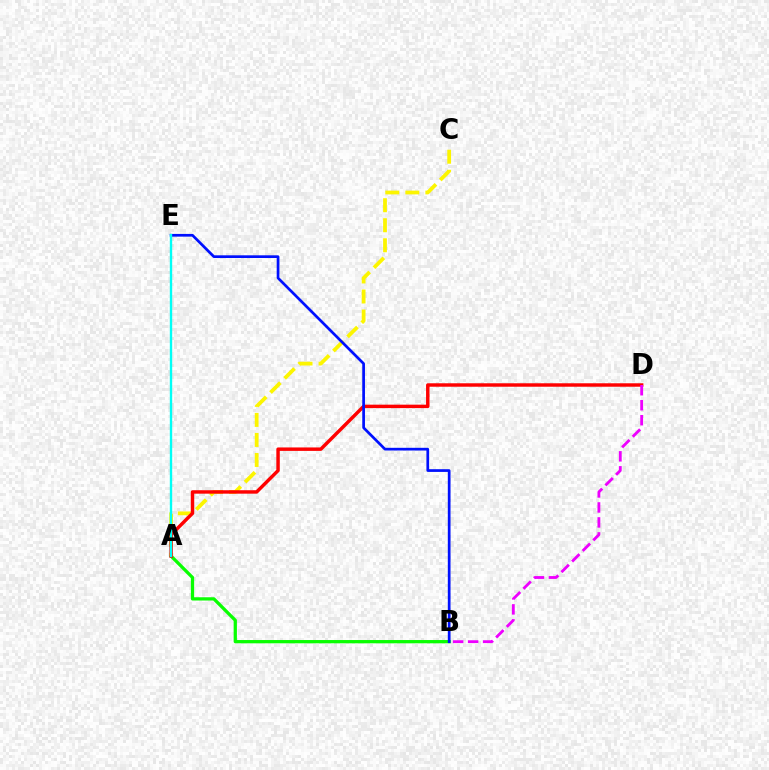{('A', 'B'): [{'color': '#08ff00', 'line_style': 'solid', 'thickness': 2.35}], ('A', 'C'): [{'color': '#fcf500', 'line_style': 'dashed', 'thickness': 2.72}], ('A', 'D'): [{'color': '#ff0000', 'line_style': 'solid', 'thickness': 2.48}], ('B', 'D'): [{'color': '#ee00ff', 'line_style': 'dashed', 'thickness': 2.04}], ('B', 'E'): [{'color': '#0010ff', 'line_style': 'solid', 'thickness': 1.95}], ('A', 'E'): [{'color': '#00fff6', 'line_style': 'solid', 'thickness': 1.71}]}